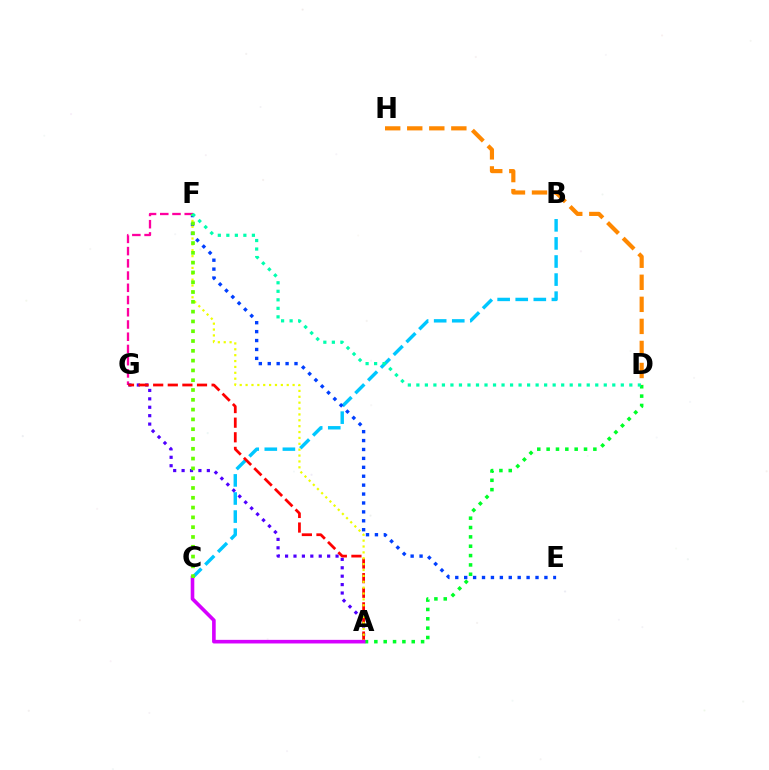{('B', 'C'): [{'color': '#00c7ff', 'line_style': 'dashed', 'thickness': 2.46}], ('F', 'G'): [{'color': '#ff00a0', 'line_style': 'dashed', 'thickness': 1.66}], ('E', 'F'): [{'color': '#003fff', 'line_style': 'dotted', 'thickness': 2.42}], ('A', 'G'): [{'color': '#4f00ff', 'line_style': 'dotted', 'thickness': 2.29}, {'color': '#ff0000', 'line_style': 'dashed', 'thickness': 1.98}], ('A', 'F'): [{'color': '#eeff00', 'line_style': 'dotted', 'thickness': 1.6}], ('A', 'D'): [{'color': '#00ff27', 'line_style': 'dotted', 'thickness': 2.54}], ('A', 'C'): [{'color': '#d600ff', 'line_style': 'solid', 'thickness': 2.6}], ('C', 'F'): [{'color': '#66ff00', 'line_style': 'dotted', 'thickness': 2.66}], ('D', 'F'): [{'color': '#00ffaf', 'line_style': 'dotted', 'thickness': 2.31}], ('D', 'H'): [{'color': '#ff8800', 'line_style': 'dashed', 'thickness': 3.0}]}